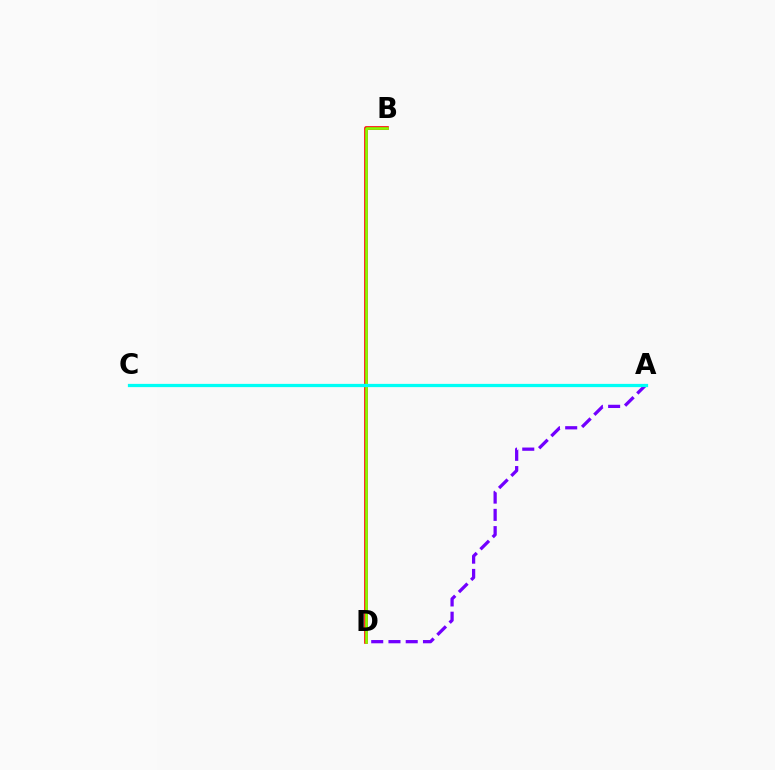{('A', 'D'): [{'color': '#7200ff', 'line_style': 'dashed', 'thickness': 2.34}], ('B', 'D'): [{'color': '#ff0000', 'line_style': 'solid', 'thickness': 2.62}, {'color': '#84ff00', 'line_style': 'solid', 'thickness': 1.9}], ('A', 'C'): [{'color': '#00fff6', 'line_style': 'solid', 'thickness': 2.33}]}